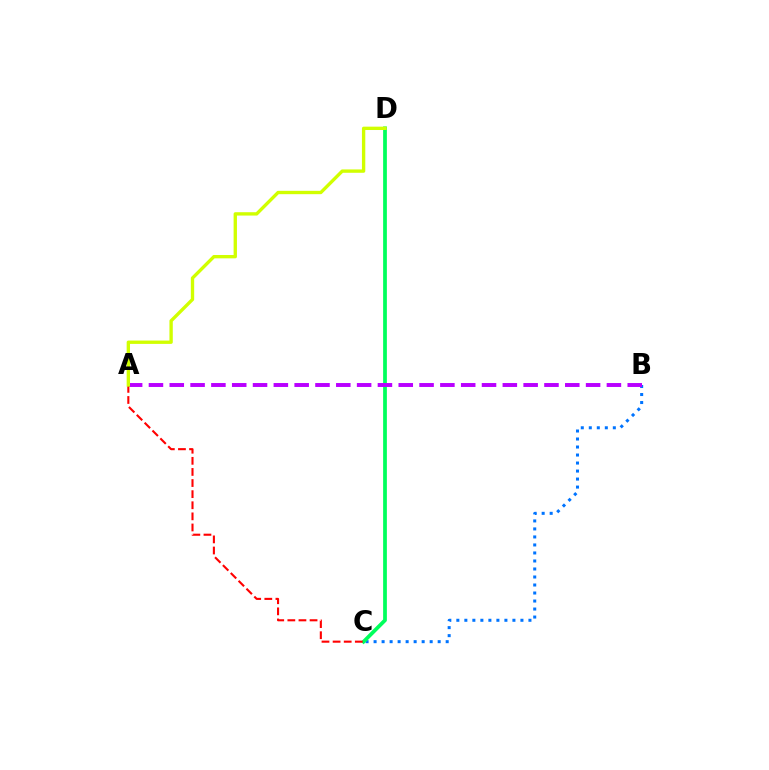{('B', 'C'): [{'color': '#0074ff', 'line_style': 'dotted', 'thickness': 2.18}], ('C', 'D'): [{'color': '#00ff5c', 'line_style': 'solid', 'thickness': 2.7}], ('A', 'B'): [{'color': '#b900ff', 'line_style': 'dashed', 'thickness': 2.83}], ('A', 'C'): [{'color': '#ff0000', 'line_style': 'dashed', 'thickness': 1.51}], ('A', 'D'): [{'color': '#d1ff00', 'line_style': 'solid', 'thickness': 2.41}]}